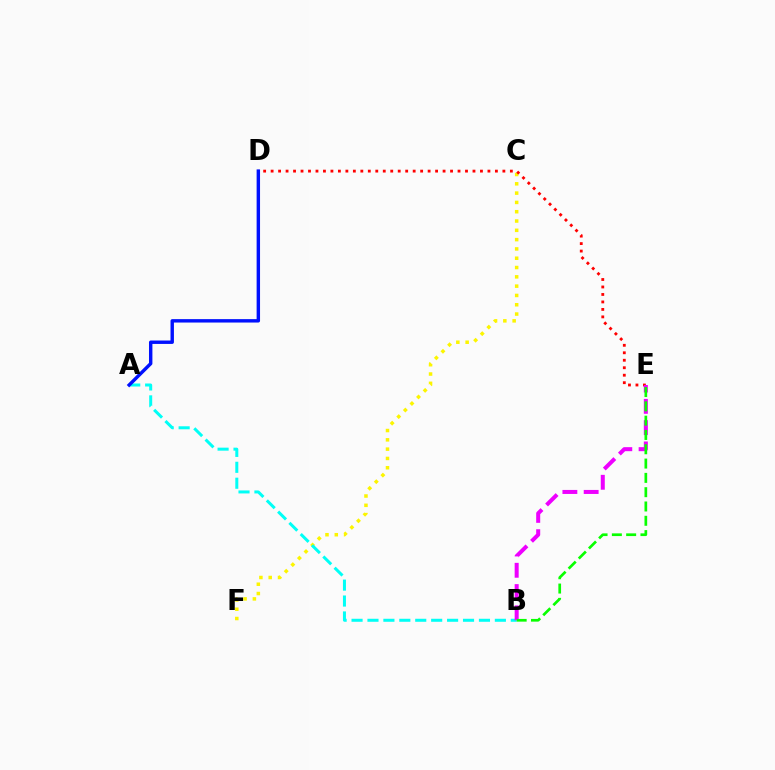{('C', 'F'): [{'color': '#fcf500', 'line_style': 'dotted', 'thickness': 2.53}], ('A', 'B'): [{'color': '#00fff6', 'line_style': 'dashed', 'thickness': 2.16}], ('D', 'E'): [{'color': '#ff0000', 'line_style': 'dotted', 'thickness': 2.03}], ('B', 'E'): [{'color': '#ee00ff', 'line_style': 'dashed', 'thickness': 2.89}, {'color': '#08ff00', 'line_style': 'dashed', 'thickness': 1.94}], ('A', 'D'): [{'color': '#0010ff', 'line_style': 'solid', 'thickness': 2.46}]}